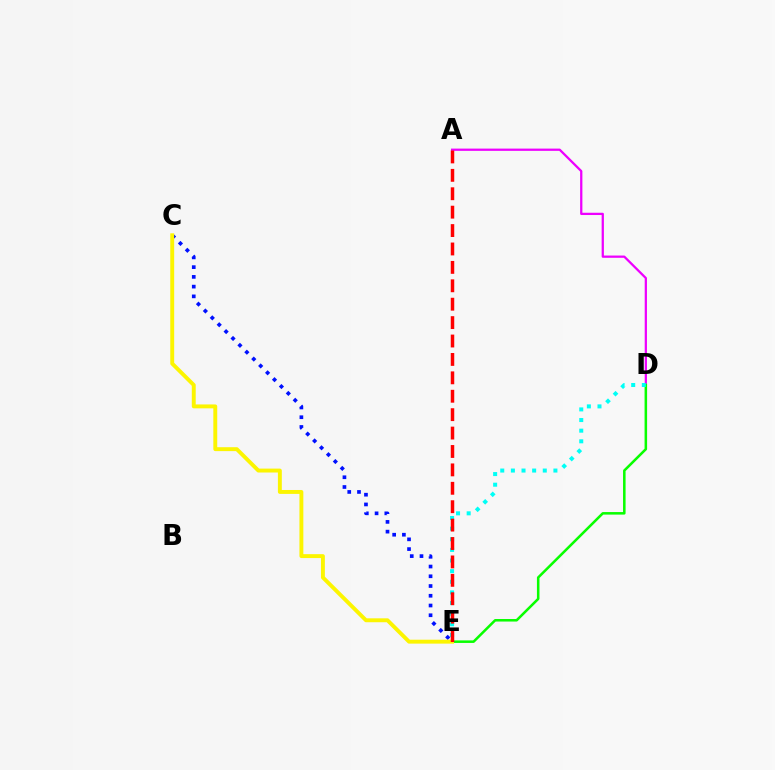{('A', 'D'): [{'color': '#ee00ff', 'line_style': 'solid', 'thickness': 1.63}], ('C', 'E'): [{'color': '#0010ff', 'line_style': 'dotted', 'thickness': 2.65}, {'color': '#fcf500', 'line_style': 'solid', 'thickness': 2.82}], ('D', 'E'): [{'color': '#08ff00', 'line_style': 'solid', 'thickness': 1.82}, {'color': '#00fff6', 'line_style': 'dotted', 'thickness': 2.89}], ('A', 'E'): [{'color': '#ff0000', 'line_style': 'dashed', 'thickness': 2.5}]}